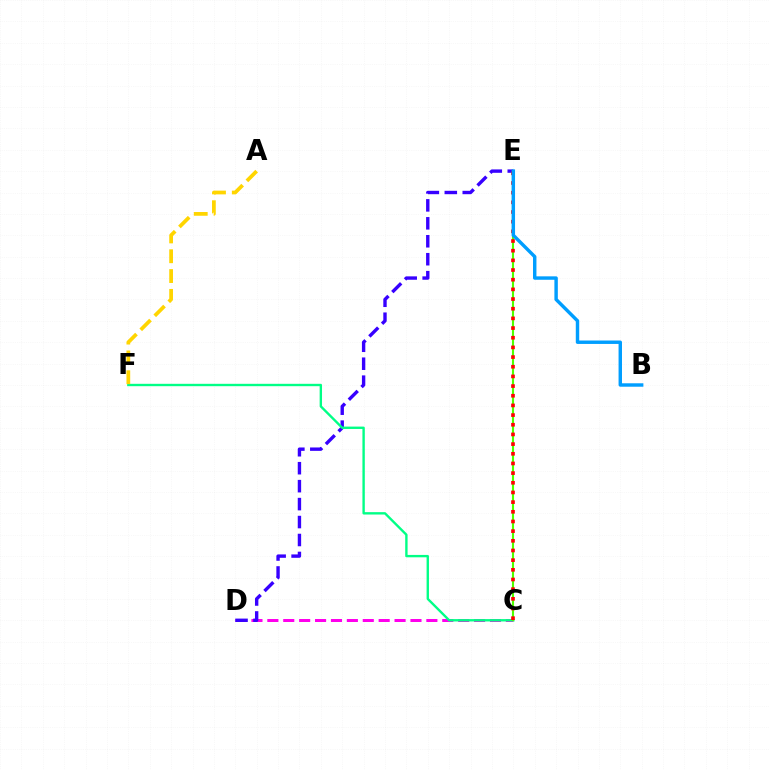{('C', 'D'): [{'color': '#ff00ed', 'line_style': 'dashed', 'thickness': 2.16}], ('D', 'E'): [{'color': '#3700ff', 'line_style': 'dashed', 'thickness': 2.44}], ('C', 'F'): [{'color': '#00ff86', 'line_style': 'solid', 'thickness': 1.71}], ('A', 'F'): [{'color': '#ffd500', 'line_style': 'dashed', 'thickness': 2.69}], ('C', 'E'): [{'color': '#4fff00', 'line_style': 'solid', 'thickness': 1.52}, {'color': '#ff0000', 'line_style': 'dotted', 'thickness': 2.63}], ('B', 'E'): [{'color': '#009eff', 'line_style': 'solid', 'thickness': 2.47}]}